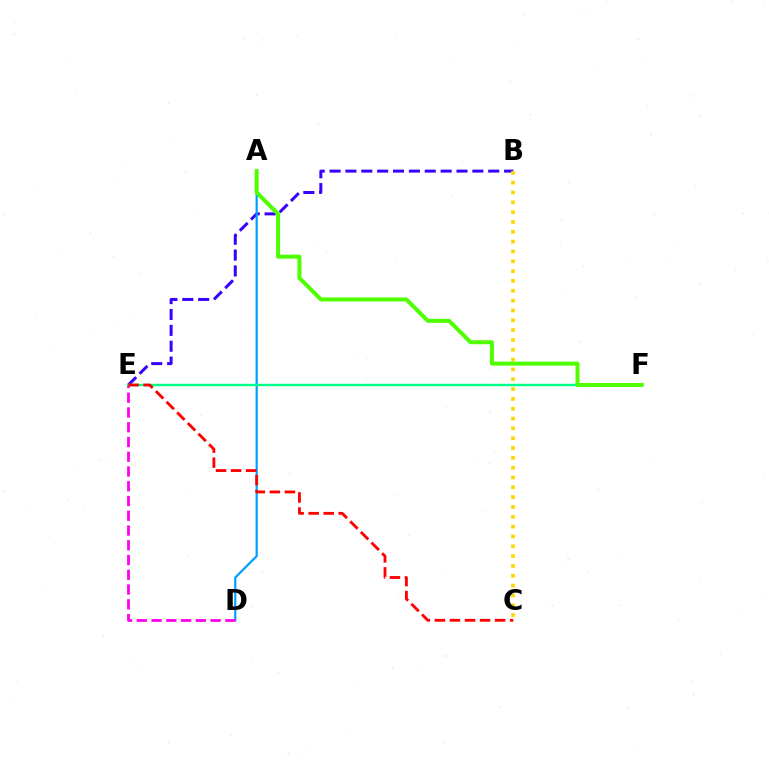{('B', 'E'): [{'color': '#3700ff', 'line_style': 'dashed', 'thickness': 2.16}], ('A', 'D'): [{'color': '#009eff', 'line_style': 'solid', 'thickness': 1.58}], ('B', 'C'): [{'color': '#ffd500', 'line_style': 'dotted', 'thickness': 2.67}], ('D', 'E'): [{'color': '#ff00ed', 'line_style': 'dashed', 'thickness': 2.0}], ('E', 'F'): [{'color': '#00ff86', 'line_style': 'solid', 'thickness': 1.72}], ('C', 'E'): [{'color': '#ff0000', 'line_style': 'dashed', 'thickness': 2.04}], ('A', 'F'): [{'color': '#4fff00', 'line_style': 'solid', 'thickness': 2.88}]}